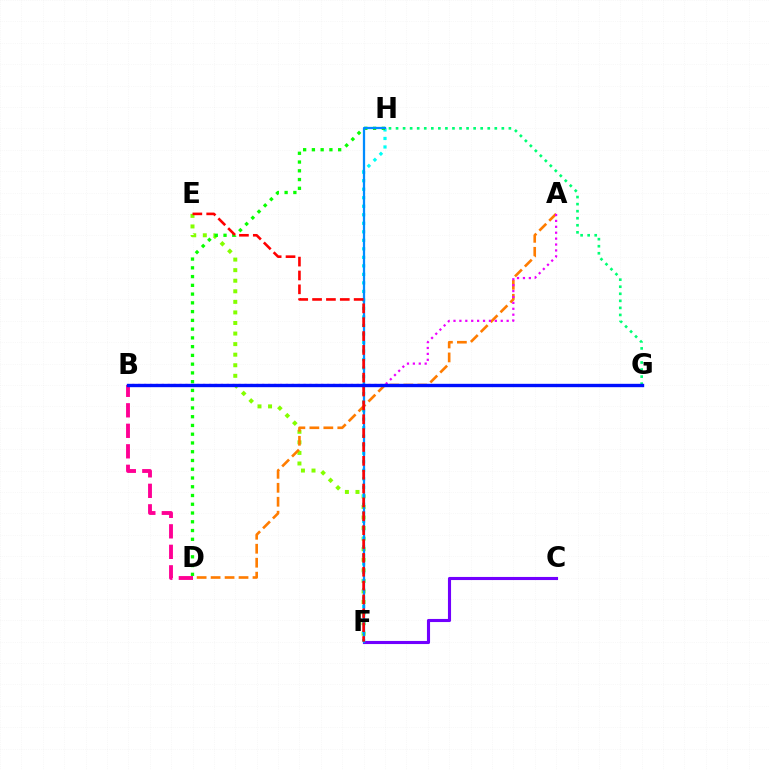{('E', 'F'): [{'color': '#84ff00', 'line_style': 'dotted', 'thickness': 2.87}, {'color': '#ff0000', 'line_style': 'dashed', 'thickness': 1.88}], ('C', 'F'): [{'color': '#7200ff', 'line_style': 'solid', 'thickness': 2.24}], ('B', 'G'): [{'color': '#fcf500', 'line_style': 'dashed', 'thickness': 1.92}, {'color': '#0010ff', 'line_style': 'solid', 'thickness': 2.42}], ('F', 'H'): [{'color': '#00fff6', 'line_style': 'dotted', 'thickness': 2.31}, {'color': '#008cff', 'line_style': 'solid', 'thickness': 1.63}], ('A', 'D'): [{'color': '#ff7c00', 'line_style': 'dashed', 'thickness': 1.9}], ('A', 'B'): [{'color': '#ee00ff', 'line_style': 'dotted', 'thickness': 1.6}], ('D', 'H'): [{'color': '#08ff00', 'line_style': 'dotted', 'thickness': 2.38}], ('G', 'H'): [{'color': '#00ff74', 'line_style': 'dotted', 'thickness': 1.92}], ('B', 'D'): [{'color': '#ff0094', 'line_style': 'dashed', 'thickness': 2.79}]}